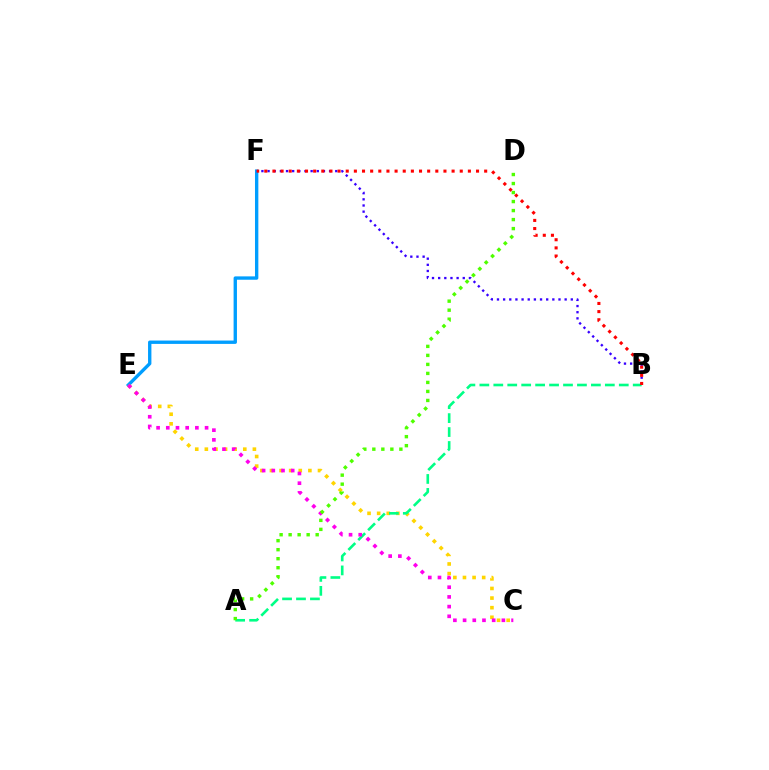{('E', 'F'): [{'color': '#009eff', 'line_style': 'solid', 'thickness': 2.42}], ('C', 'E'): [{'color': '#ffd500', 'line_style': 'dotted', 'thickness': 2.61}, {'color': '#ff00ed', 'line_style': 'dotted', 'thickness': 2.63}], ('B', 'F'): [{'color': '#3700ff', 'line_style': 'dotted', 'thickness': 1.67}, {'color': '#ff0000', 'line_style': 'dotted', 'thickness': 2.21}], ('A', 'B'): [{'color': '#00ff86', 'line_style': 'dashed', 'thickness': 1.89}], ('A', 'D'): [{'color': '#4fff00', 'line_style': 'dotted', 'thickness': 2.45}]}